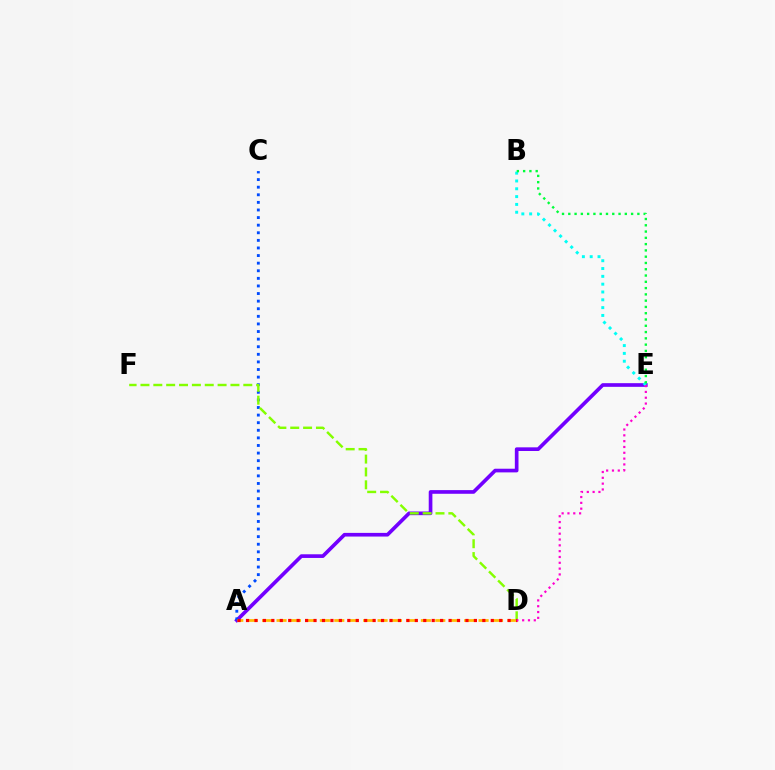{('A', 'E'): [{'color': '#7200ff', 'line_style': 'solid', 'thickness': 2.64}], ('B', 'E'): [{'color': '#00fff6', 'line_style': 'dotted', 'thickness': 2.12}, {'color': '#00ff39', 'line_style': 'dotted', 'thickness': 1.71}], ('A', 'C'): [{'color': '#004bff', 'line_style': 'dotted', 'thickness': 2.06}], ('A', 'D'): [{'color': '#ffbd00', 'line_style': 'dashed', 'thickness': 1.96}, {'color': '#ff0000', 'line_style': 'dotted', 'thickness': 2.29}], ('D', 'F'): [{'color': '#84ff00', 'line_style': 'dashed', 'thickness': 1.75}], ('D', 'E'): [{'color': '#ff00cf', 'line_style': 'dotted', 'thickness': 1.58}]}